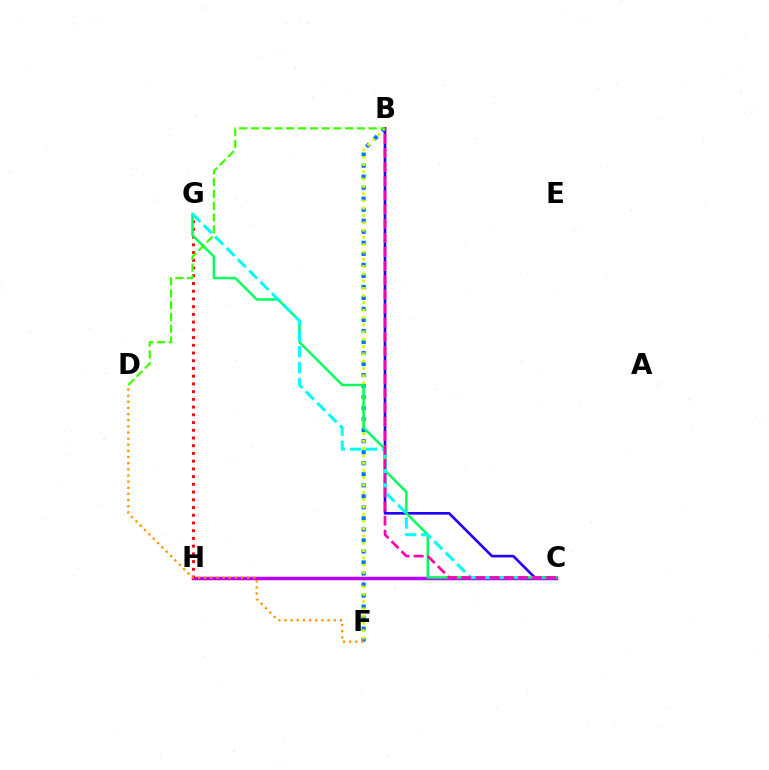{('B', 'F'): [{'color': '#0074ff', 'line_style': 'dotted', 'thickness': 2.99}, {'color': '#d1ff00', 'line_style': 'dotted', 'thickness': 1.98}], ('B', 'C'): [{'color': '#2500ff', 'line_style': 'solid', 'thickness': 1.91}, {'color': '#ff00ac', 'line_style': 'dashed', 'thickness': 1.92}], ('C', 'H'): [{'color': '#b900ff', 'line_style': 'solid', 'thickness': 2.51}], ('G', 'H'): [{'color': '#ff0000', 'line_style': 'dotted', 'thickness': 2.1}], ('C', 'G'): [{'color': '#00ff5c', 'line_style': 'solid', 'thickness': 1.79}, {'color': '#00fff6', 'line_style': 'dashed', 'thickness': 2.18}], ('D', 'F'): [{'color': '#ff9400', 'line_style': 'dotted', 'thickness': 1.67}], ('B', 'D'): [{'color': '#3dff00', 'line_style': 'dashed', 'thickness': 1.6}]}